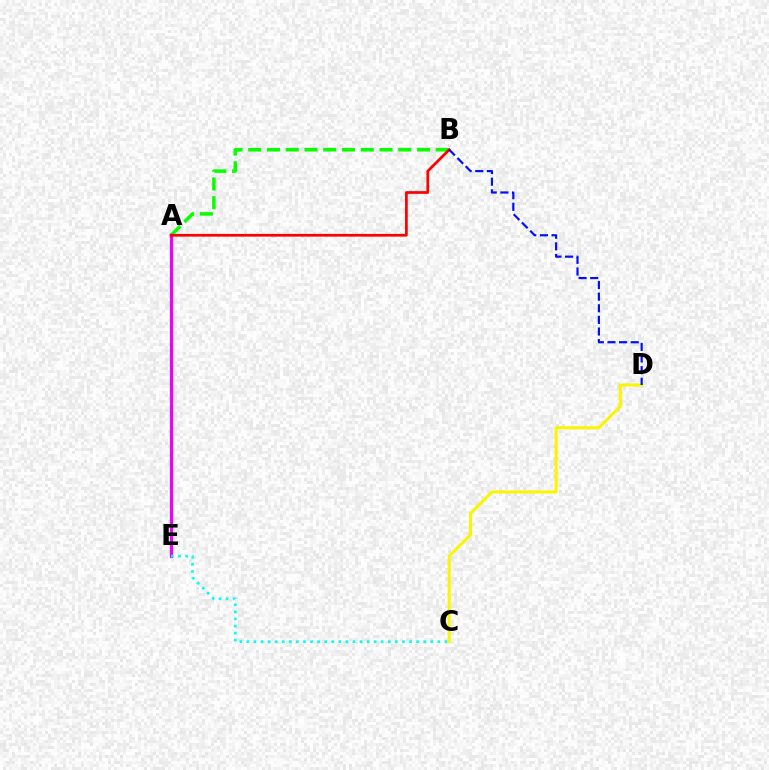{('A', 'B'): [{'color': '#08ff00', 'line_style': 'dashed', 'thickness': 2.55}, {'color': '#ff0000', 'line_style': 'solid', 'thickness': 1.95}], ('A', 'E'): [{'color': '#ee00ff', 'line_style': 'solid', 'thickness': 2.32}], ('C', 'E'): [{'color': '#00fff6', 'line_style': 'dotted', 'thickness': 1.92}], ('C', 'D'): [{'color': '#fcf500', 'line_style': 'solid', 'thickness': 2.2}], ('B', 'D'): [{'color': '#0010ff', 'line_style': 'dashed', 'thickness': 1.58}]}